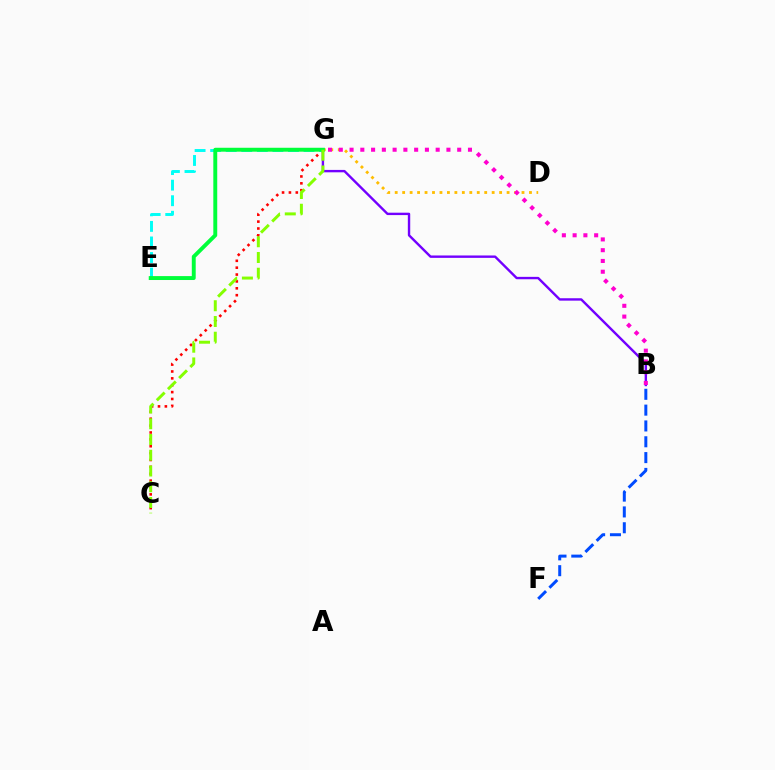{('C', 'G'): [{'color': '#ff0000', 'line_style': 'dotted', 'thickness': 1.87}, {'color': '#84ff00', 'line_style': 'dashed', 'thickness': 2.14}], ('B', 'G'): [{'color': '#7200ff', 'line_style': 'solid', 'thickness': 1.72}, {'color': '#ff00cf', 'line_style': 'dotted', 'thickness': 2.92}], ('E', 'G'): [{'color': '#00fff6', 'line_style': 'dashed', 'thickness': 2.11}, {'color': '#00ff39', 'line_style': 'solid', 'thickness': 2.82}], ('D', 'G'): [{'color': '#ffbd00', 'line_style': 'dotted', 'thickness': 2.03}], ('B', 'F'): [{'color': '#004bff', 'line_style': 'dashed', 'thickness': 2.15}]}